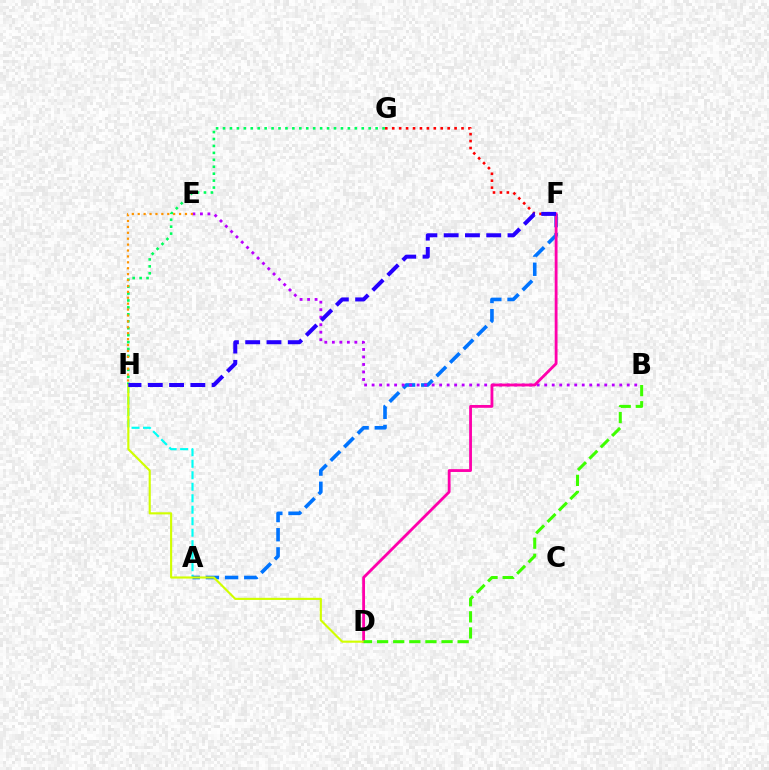{('A', 'H'): [{'color': '#00fff6', 'line_style': 'dashed', 'thickness': 1.56}], ('A', 'F'): [{'color': '#0074ff', 'line_style': 'dashed', 'thickness': 2.61}], ('F', 'G'): [{'color': '#ff0000', 'line_style': 'dotted', 'thickness': 1.88}], ('B', 'E'): [{'color': '#b900ff', 'line_style': 'dotted', 'thickness': 2.04}], ('G', 'H'): [{'color': '#00ff5c', 'line_style': 'dotted', 'thickness': 1.88}], ('D', 'F'): [{'color': '#ff00ac', 'line_style': 'solid', 'thickness': 2.03}], ('D', 'H'): [{'color': '#d1ff00', 'line_style': 'solid', 'thickness': 1.53}], ('B', 'D'): [{'color': '#3dff00', 'line_style': 'dashed', 'thickness': 2.19}], ('F', 'H'): [{'color': '#2500ff', 'line_style': 'dashed', 'thickness': 2.89}], ('E', 'H'): [{'color': '#ff9400', 'line_style': 'dotted', 'thickness': 1.6}]}